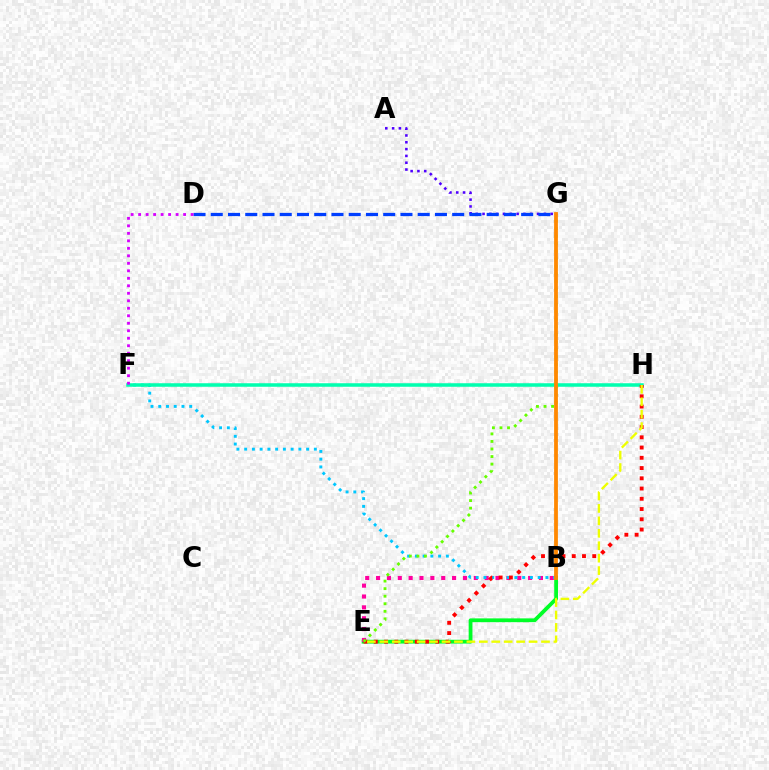{('A', 'G'): [{'color': '#4f00ff', 'line_style': 'dotted', 'thickness': 1.85}], ('B', 'E'): [{'color': '#00ff27', 'line_style': 'solid', 'thickness': 2.73}, {'color': '#ff00a0', 'line_style': 'dotted', 'thickness': 2.95}], ('D', 'G'): [{'color': '#003fff', 'line_style': 'dashed', 'thickness': 2.34}], ('B', 'F'): [{'color': '#00c7ff', 'line_style': 'dotted', 'thickness': 2.1}], ('F', 'H'): [{'color': '#00ffaf', 'line_style': 'solid', 'thickness': 2.53}], ('D', 'F'): [{'color': '#d600ff', 'line_style': 'dotted', 'thickness': 2.04}], ('E', 'H'): [{'color': '#ff0000', 'line_style': 'dotted', 'thickness': 2.78}, {'color': '#eeff00', 'line_style': 'dashed', 'thickness': 1.69}], ('E', 'G'): [{'color': '#66ff00', 'line_style': 'dotted', 'thickness': 2.05}], ('B', 'G'): [{'color': '#ff8800', 'line_style': 'solid', 'thickness': 2.73}]}